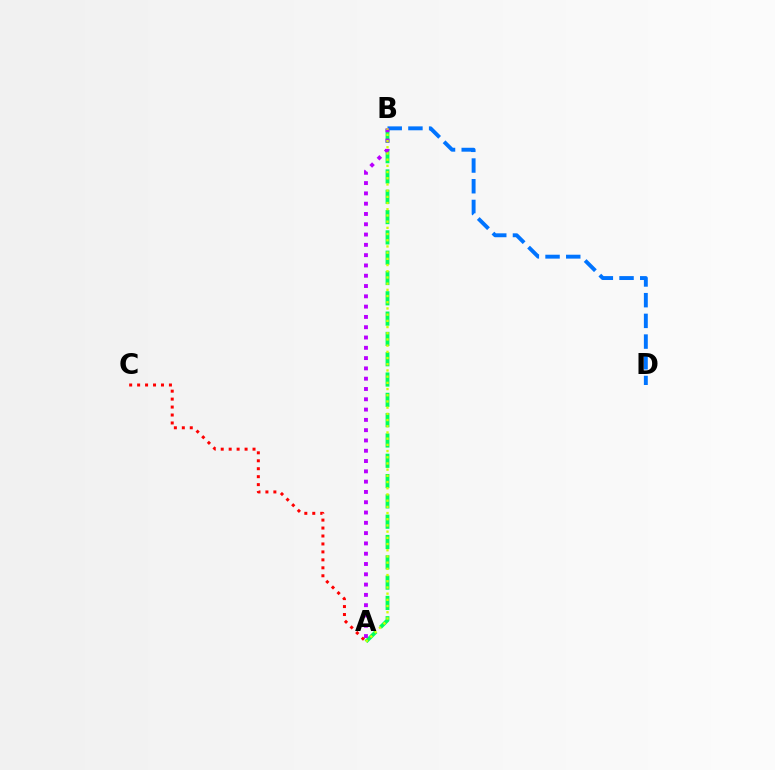{('A', 'B'): [{'color': '#00ff5c', 'line_style': 'dashed', 'thickness': 2.76}, {'color': '#b900ff', 'line_style': 'dotted', 'thickness': 2.8}, {'color': '#d1ff00', 'line_style': 'dotted', 'thickness': 1.68}], ('A', 'C'): [{'color': '#ff0000', 'line_style': 'dotted', 'thickness': 2.16}], ('B', 'D'): [{'color': '#0074ff', 'line_style': 'dashed', 'thickness': 2.81}]}